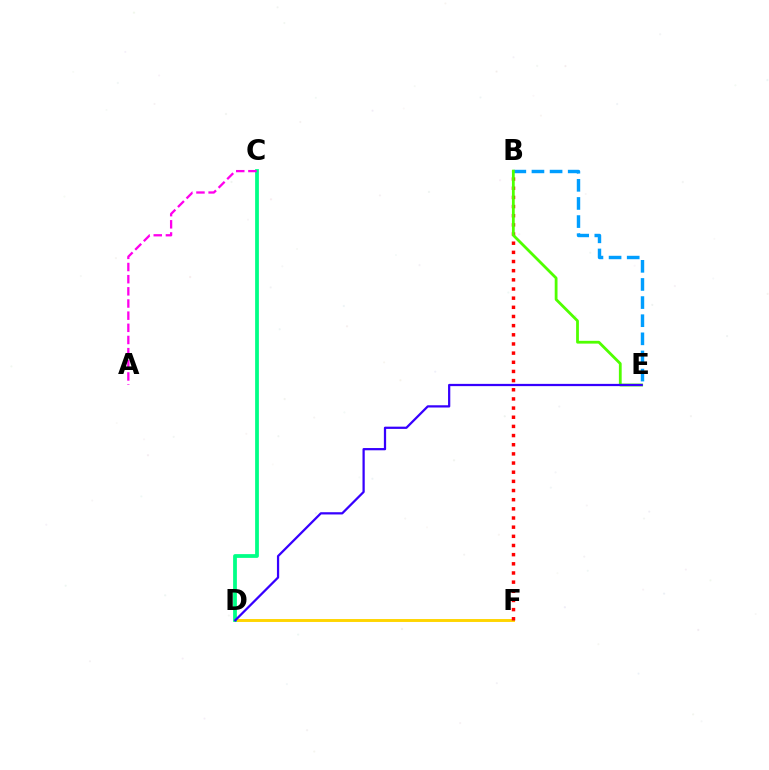{('D', 'F'): [{'color': '#ffd500', 'line_style': 'solid', 'thickness': 2.1}], ('B', 'F'): [{'color': '#ff0000', 'line_style': 'dotted', 'thickness': 2.49}], ('B', 'E'): [{'color': '#009eff', 'line_style': 'dashed', 'thickness': 2.46}, {'color': '#4fff00', 'line_style': 'solid', 'thickness': 2.01}], ('C', 'D'): [{'color': '#00ff86', 'line_style': 'solid', 'thickness': 2.71}], ('A', 'C'): [{'color': '#ff00ed', 'line_style': 'dashed', 'thickness': 1.65}], ('D', 'E'): [{'color': '#3700ff', 'line_style': 'solid', 'thickness': 1.62}]}